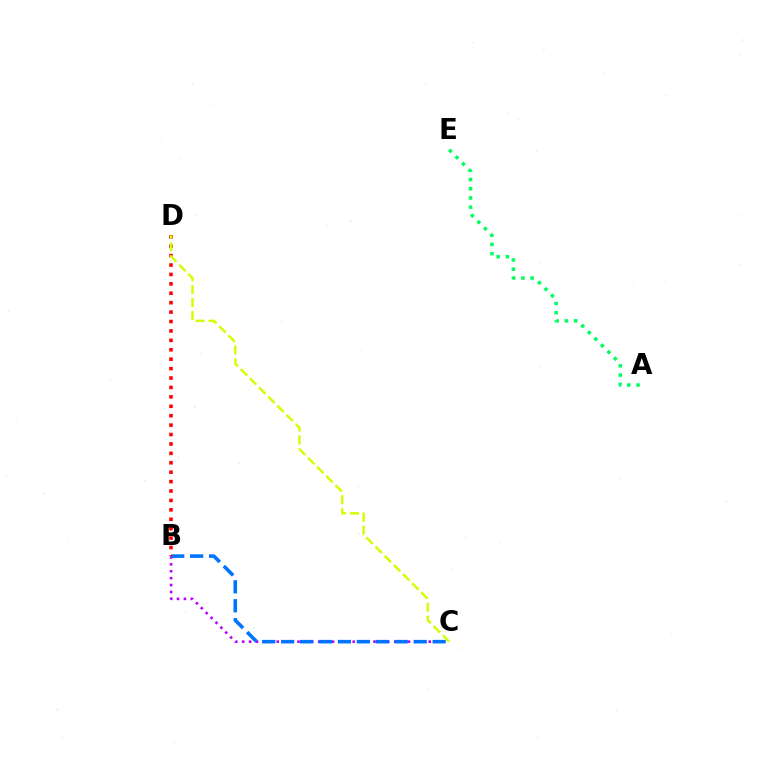{('B', 'C'): [{'color': '#b900ff', 'line_style': 'dotted', 'thickness': 1.88}, {'color': '#0074ff', 'line_style': 'dashed', 'thickness': 2.57}], ('A', 'E'): [{'color': '#00ff5c', 'line_style': 'dotted', 'thickness': 2.51}], ('B', 'D'): [{'color': '#ff0000', 'line_style': 'dotted', 'thickness': 2.56}], ('C', 'D'): [{'color': '#d1ff00', 'line_style': 'dashed', 'thickness': 1.76}]}